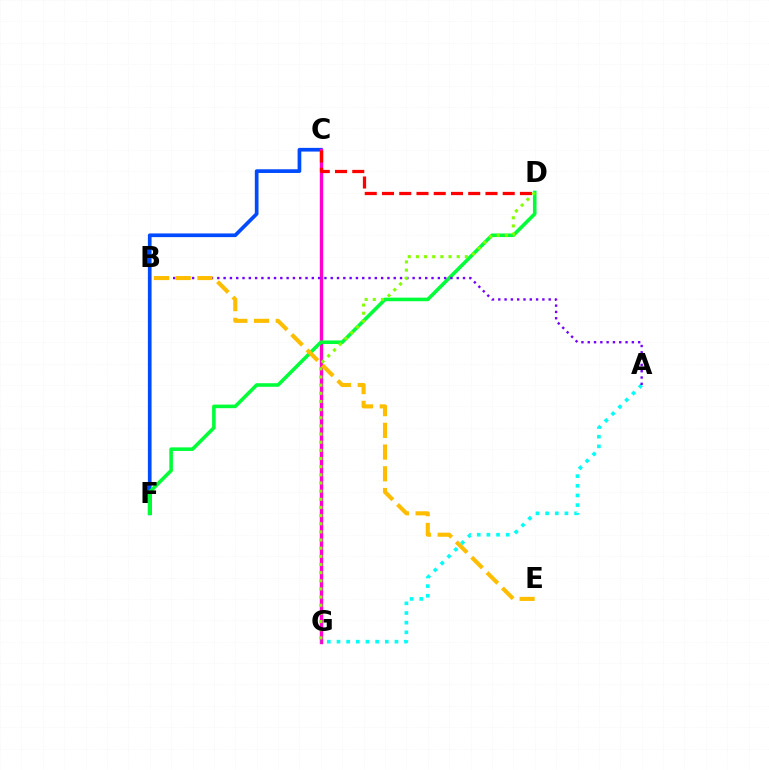{('C', 'F'): [{'color': '#004bff', 'line_style': 'solid', 'thickness': 2.66}], ('C', 'G'): [{'color': '#ff00cf', 'line_style': 'solid', 'thickness': 2.43}], ('D', 'F'): [{'color': '#00ff39', 'line_style': 'solid', 'thickness': 2.58}], ('A', 'G'): [{'color': '#00fff6', 'line_style': 'dotted', 'thickness': 2.62}], ('C', 'D'): [{'color': '#ff0000', 'line_style': 'dashed', 'thickness': 2.34}], ('A', 'B'): [{'color': '#7200ff', 'line_style': 'dotted', 'thickness': 1.71}], ('D', 'G'): [{'color': '#84ff00', 'line_style': 'dotted', 'thickness': 2.21}], ('B', 'E'): [{'color': '#ffbd00', 'line_style': 'dashed', 'thickness': 2.95}]}